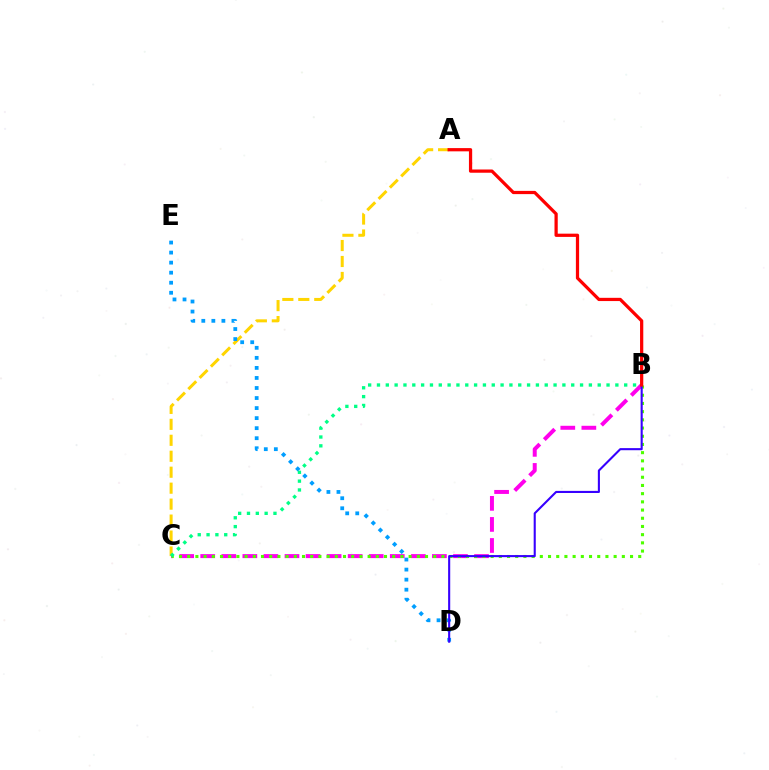{('B', 'C'): [{'color': '#ff00ed', 'line_style': 'dashed', 'thickness': 2.86}, {'color': '#4fff00', 'line_style': 'dotted', 'thickness': 2.23}, {'color': '#00ff86', 'line_style': 'dotted', 'thickness': 2.4}], ('A', 'C'): [{'color': '#ffd500', 'line_style': 'dashed', 'thickness': 2.17}], ('D', 'E'): [{'color': '#009eff', 'line_style': 'dotted', 'thickness': 2.73}], ('B', 'D'): [{'color': '#3700ff', 'line_style': 'solid', 'thickness': 1.51}], ('A', 'B'): [{'color': '#ff0000', 'line_style': 'solid', 'thickness': 2.33}]}